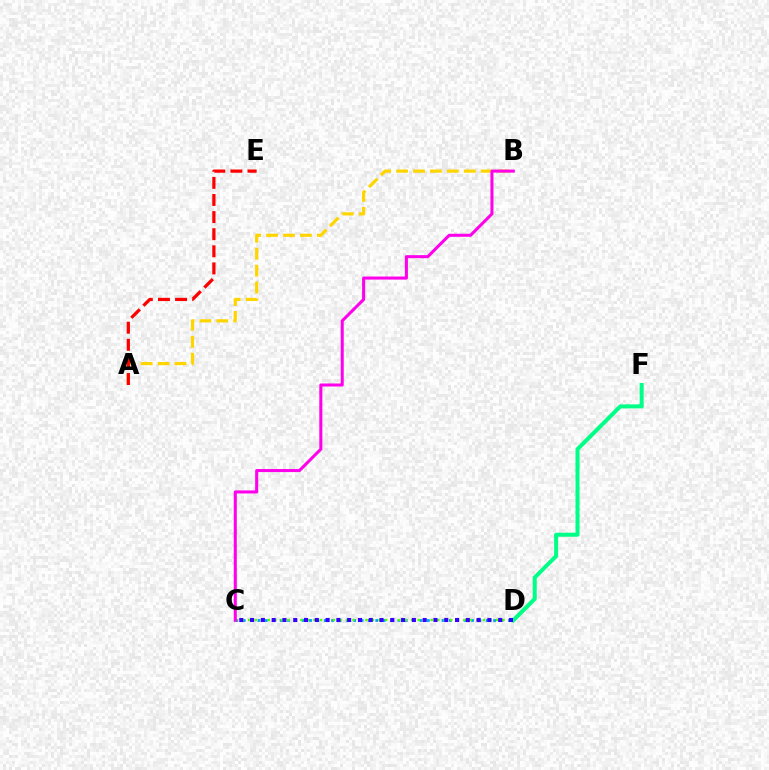{('A', 'B'): [{'color': '#ffd500', 'line_style': 'dashed', 'thickness': 2.3}], ('D', 'F'): [{'color': '#00ff86', 'line_style': 'solid', 'thickness': 2.89}], ('C', 'D'): [{'color': '#009eff', 'line_style': 'dotted', 'thickness': 2.0}, {'color': '#4fff00', 'line_style': 'dotted', 'thickness': 1.77}, {'color': '#3700ff', 'line_style': 'dotted', 'thickness': 2.93}], ('B', 'C'): [{'color': '#ff00ed', 'line_style': 'solid', 'thickness': 2.19}], ('A', 'E'): [{'color': '#ff0000', 'line_style': 'dashed', 'thickness': 2.32}]}